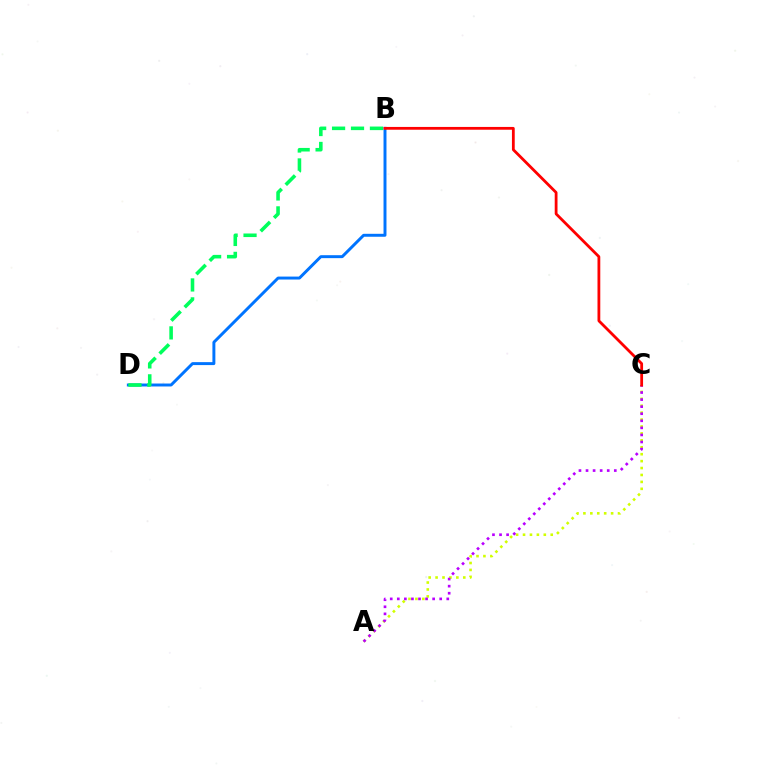{('A', 'C'): [{'color': '#d1ff00', 'line_style': 'dotted', 'thickness': 1.88}, {'color': '#b900ff', 'line_style': 'dotted', 'thickness': 1.92}], ('B', 'D'): [{'color': '#0074ff', 'line_style': 'solid', 'thickness': 2.12}, {'color': '#00ff5c', 'line_style': 'dashed', 'thickness': 2.57}], ('B', 'C'): [{'color': '#ff0000', 'line_style': 'solid', 'thickness': 2.01}]}